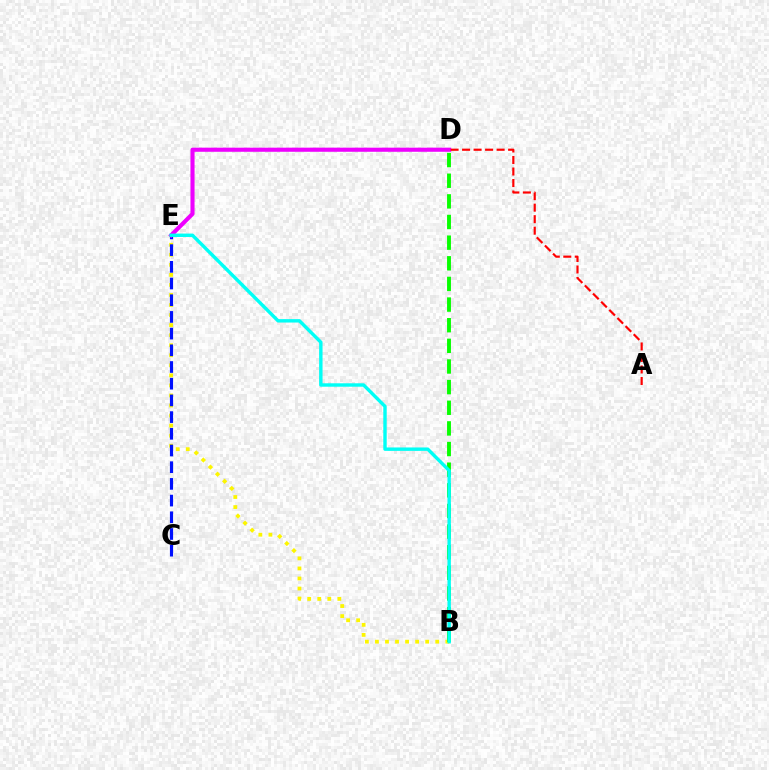{('B', 'E'): [{'color': '#fcf500', 'line_style': 'dotted', 'thickness': 2.73}, {'color': '#00fff6', 'line_style': 'solid', 'thickness': 2.46}], ('B', 'D'): [{'color': '#08ff00', 'line_style': 'dashed', 'thickness': 2.8}], ('C', 'E'): [{'color': '#0010ff', 'line_style': 'dashed', 'thickness': 2.27}], ('D', 'E'): [{'color': '#ee00ff', 'line_style': 'solid', 'thickness': 2.96}], ('A', 'D'): [{'color': '#ff0000', 'line_style': 'dashed', 'thickness': 1.56}]}